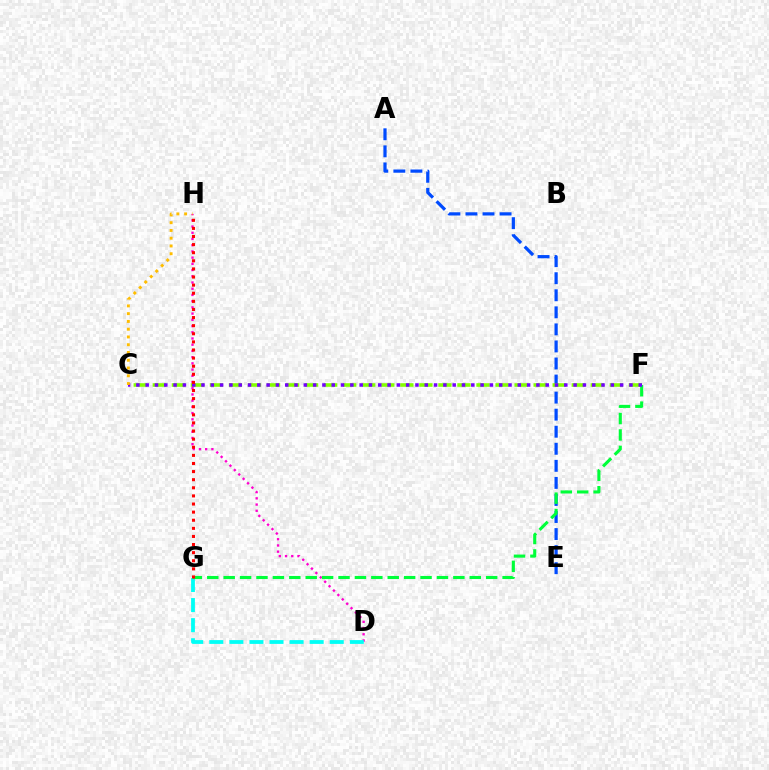{('D', 'H'): [{'color': '#ff00cf', 'line_style': 'dotted', 'thickness': 1.69}], ('A', 'E'): [{'color': '#004bff', 'line_style': 'dashed', 'thickness': 2.32}], ('D', 'G'): [{'color': '#00fff6', 'line_style': 'dashed', 'thickness': 2.73}], ('C', 'F'): [{'color': '#84ff00', 'line_style': 'dashed', 'thickness': 2.59}, {'color': '#7200ff', 'line_style': 'dotted', 'thickness': 2.53}], ('F', 'G'): [{'color': '#00ff39', 'line_style': 'dashed', 'thickness': 2.23}], ('G', 'H'): [{'color': '#ff0000', 'line_style': 'dotted', 'thickness': 2.2}], ('C', 'H'): [{'color': '#ffbd00', 'line_style': 'dotted', 'thickness': 2.11}]}